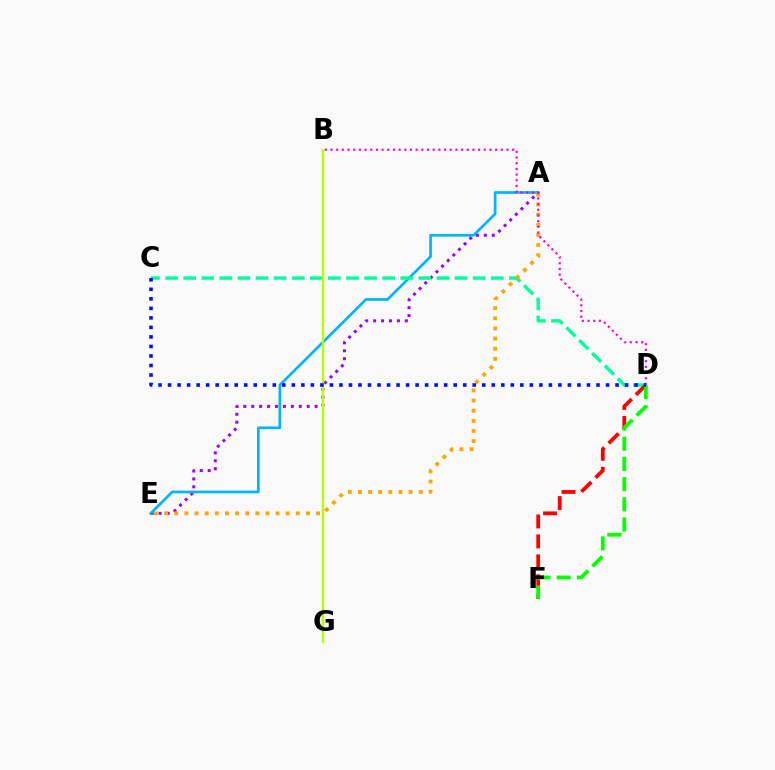{('A', 'E'): [{'color': '#9b00ff', 'line_style': 'dotted', 'thickness': 2.15}, {'color': '#00b5ff', 'line_style': 'solid', 'thickness': 1.94}, {'color': '#ffa500', 'line_style': 'dotted', 'thickness': 2.75}], ('C', 'D'): [{'color': '#00ff9d', 'line_style': 'dashed', 'thickness': 2.46}, {'color': '#0010ff', 'line_style': 'dotted', 'thickness': 2.59}], ('D', 'F'): [{'color': '#ff0000', 'line_style': 'dashed', 'thickness': 2.71}, {'color': '#08ff00', 'line_style': 'dashed', 'thickness': 2.74}], ('B', 'G'): [{'color': '#b3ff00', 'line_style': 'solid', 'thickness': 1.7}], ('B', 'D'): [{'color': '#ff00bd', 'line_style': 'dotted', 'thickness': 1.54}]}